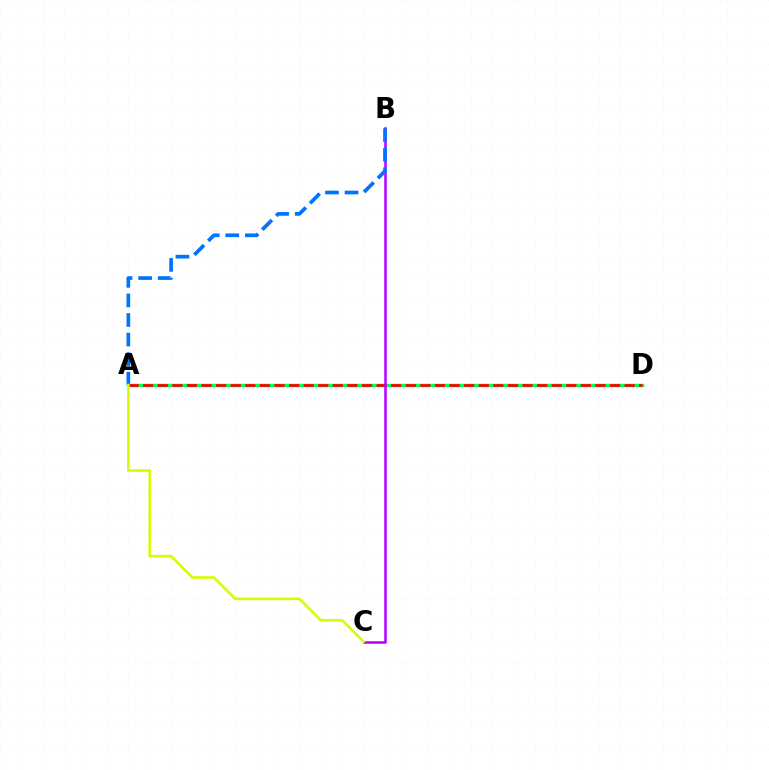{('A', 'D'): [{'color': '#00ff5c', 'line_style': 'solid', 'thickness': 2.46}, {'color': '#ff0000', 'line_style': 'dashed', 'thickness': 1.98}], ('B', 'C'): [{'color': '#b900ff', 'line_style': 'solid', 'thickness': 1.82}], ('A', 'B'): [{'color': '#0074ff', 'line_style': 'dashed', 'thickness': 2.66}], ('A', 'C'): [{'color': '#d1ff00', 'line_style': 'solid', 'thickness': 1.86}]}